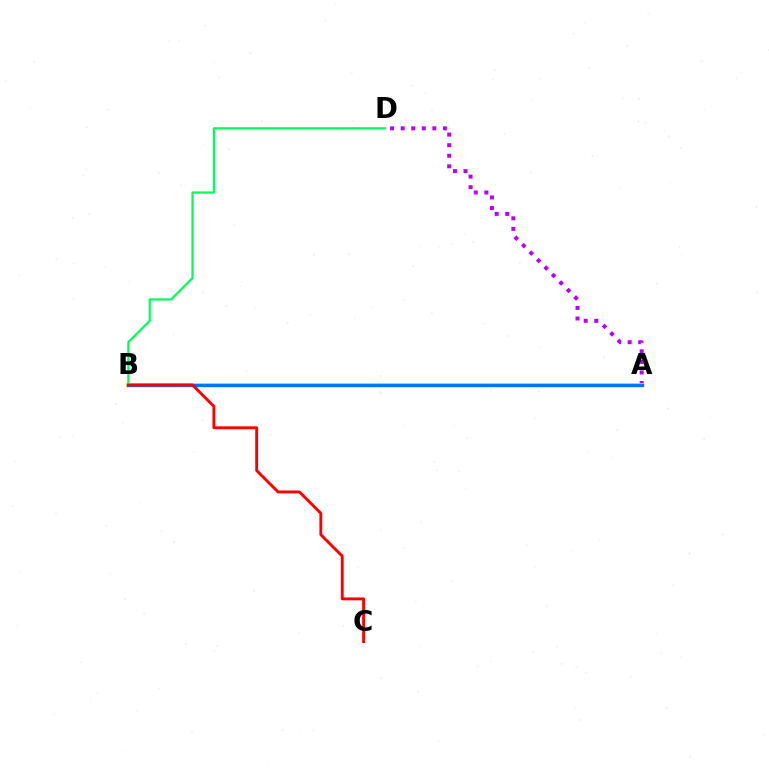{('A', 'D'): [{'color': '#b900ff', 'line_style': 'dotted', 'thickness': 2.87}], ('B', 'D'): [{'color': '#00ff5c', 'line_style': 'solid', 'thickness': 1.62}], ('A', 'B'): [{'color': '#d1ff00', 'line_style': 'solid', 'thickness': 2.72}, {'color': '#0074ff', 'line_style': 'solid', 'thickness': 2.42}], ('B', 'C'): [{'color': '#ff0000', 'line_style': 'solid', 'thickness': 2.08}]}